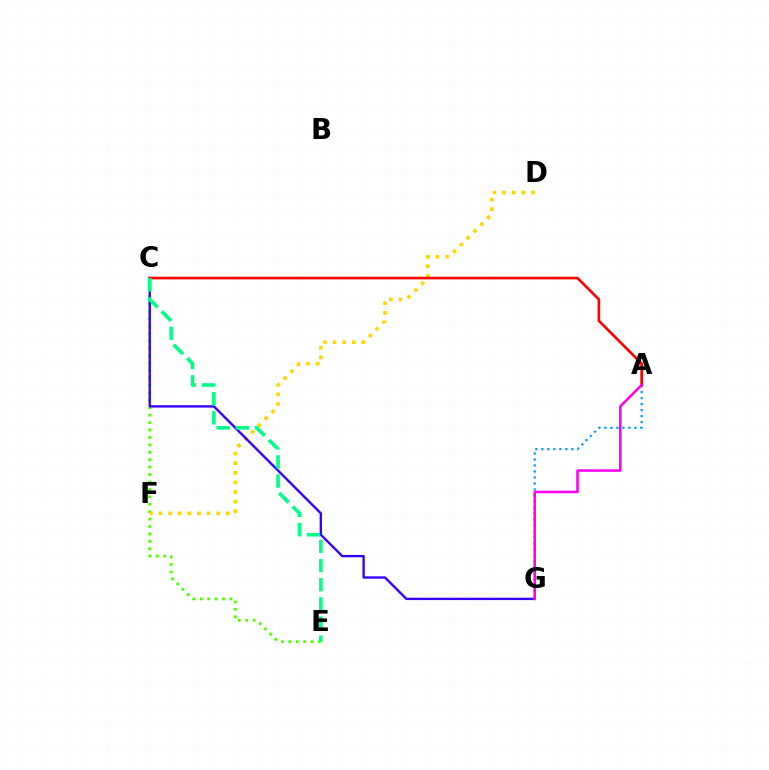{('C', 'E'): [{'color': '#4fff00', 'line_style': 'dotted', 'thickness': 2.02}, {'color': '#00ff86', 'line_style': 'dashed', 'thickness': 2.6}], ('D', 'F'): [{'color': '#ffd500', 'line_style': 'dotted', 'thickness': 2.61}], ('A', 'G'): [{'color': '#009eff', 'line_style': 'dotted', 'thickness': 1.63}, {'color': '#ff00ed', 'line_style': 'solid', 'thickness': 1.83}], ('C', 'G'): [{'color': '#3700ff', 'line_style': 'solid', 'thickness': 1.7}], ('A', 'C'): [{'color': '#ff0000', 'line_style': 'solid', 'thickness': 1.91}]}